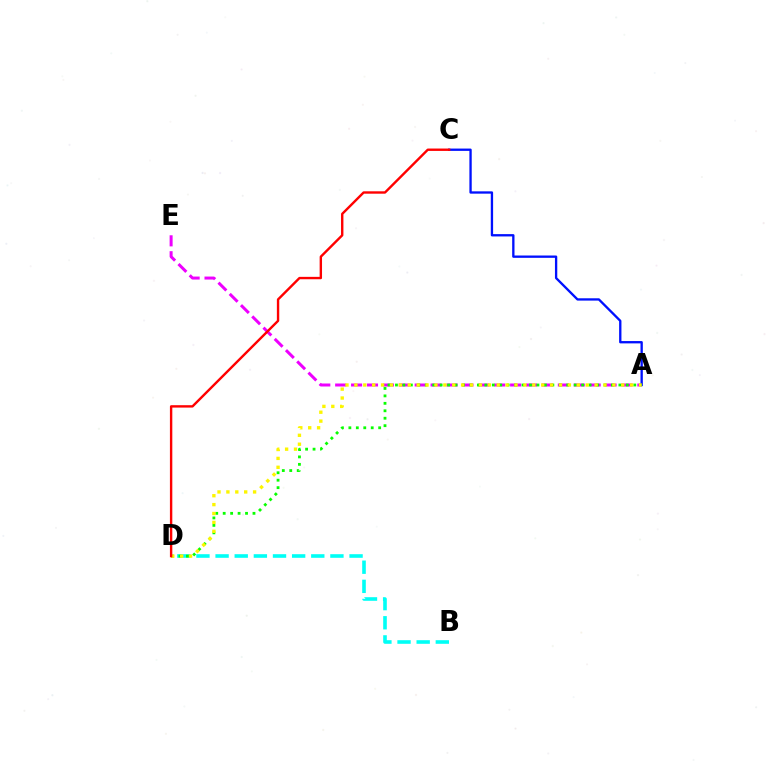{('A', 'E'): [{'color': '#ee00ff', 'line_style': 'dashed', 'thickness': 2.16}], ('A', 'C'): [{'color': '#0010ff', 'line_style': 'solid', 'thickness': 1.67}], ('B', 'D'): [{'color': '#00fff6', 'line_style': 'dashed', 'thickness': 2.6}], ('A', 'D'): [{'color': '#08ff00', 'line_style': 'dotted', 'thickness': 2.02}, {'color': '#fcf500', 'line_style': 'dotted', 'thickness': 2.42}], ('C', 'D'): [{'color': '#ff0000', 'line_style': 'solid', 'thickness': 1.72}]}